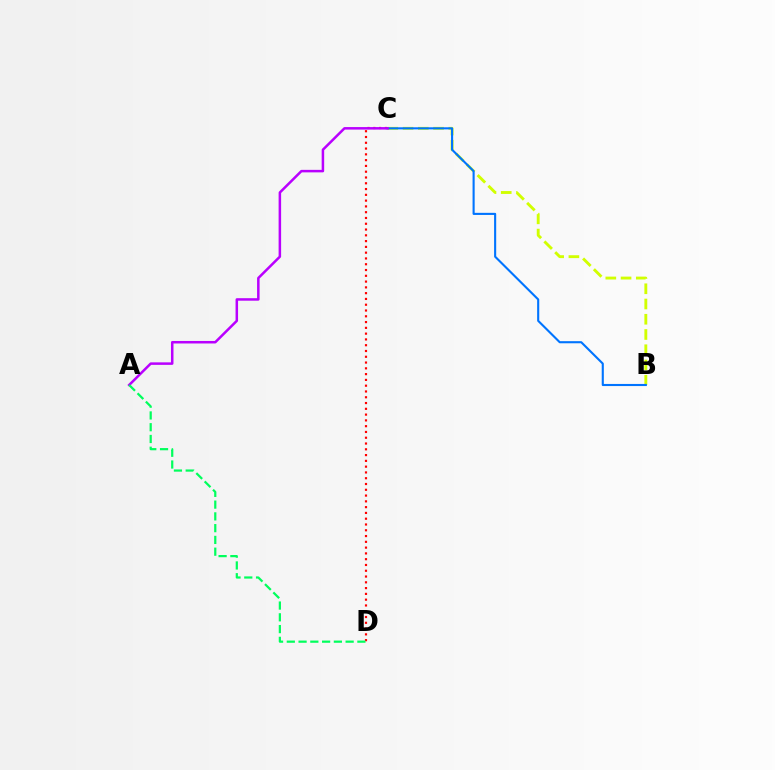{('B', 'C'): [{'color': '#d1ff00', 'line_style': 'dashed', 'thickness': 2.07}, {'color': '#0074ff', 'line_style': 'solid', 'thickness': 1.52}], ('C', 'D'): [{'color': '#ff0000', 'line_style': 'dotted', 'thickness': 1.57}], ('A', 'C'): [{'color': '#b900ff', 'line_style': 'solid', 'thickness': 1.81}], ('A', 'D'): [{'color': '#00ff5c', 'line_style': 'dashed', 'thickness': 1.6}]}